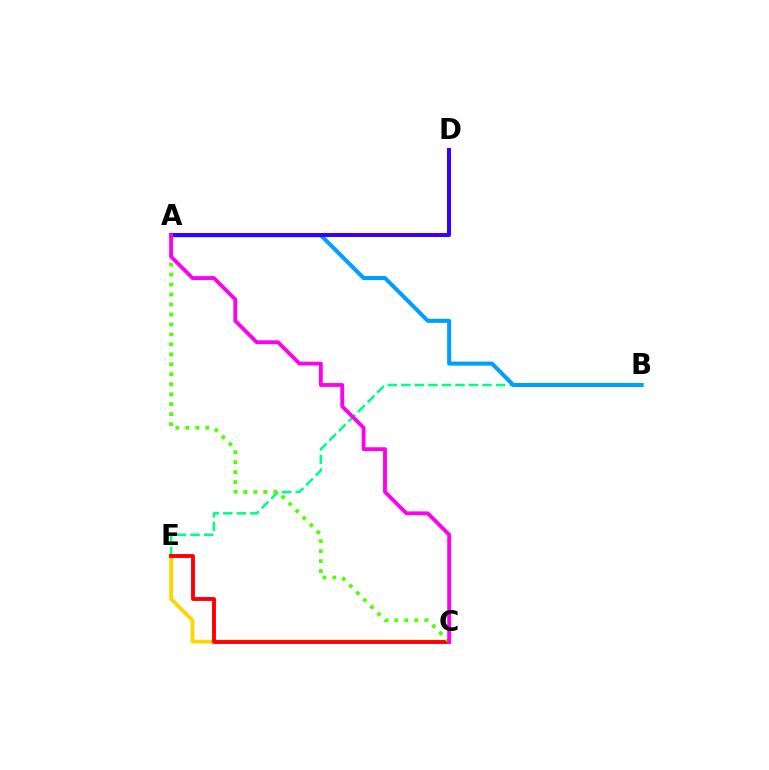{('C', 'E'): [{'color': '#ffd500', 'line_style': 'solid', 'thickness': 2.72}, {'color': '#ff0000', 'line_style': 'solid', 'thickness': 2.78}], ('B', 'E'): [{'color': '#00ff86', 'line_style': 'dashed', 'thickness': 1.84}], ('A', 'B'): [{'color': '#009eff', 'line_style': 'solid', 'thickness': 2.91}], ('A', 'D'): [{'color': '#3700ff', 'line_style': 'solid', 'thickness': 2.9}], ('A', 'C'): [{'color': '#4fff00', 'line_style': 'dotted', 'thickness': 2.71}, {'color': '#ff00ed', 'line_style': 'solid', 'thickness': 2.77}]}